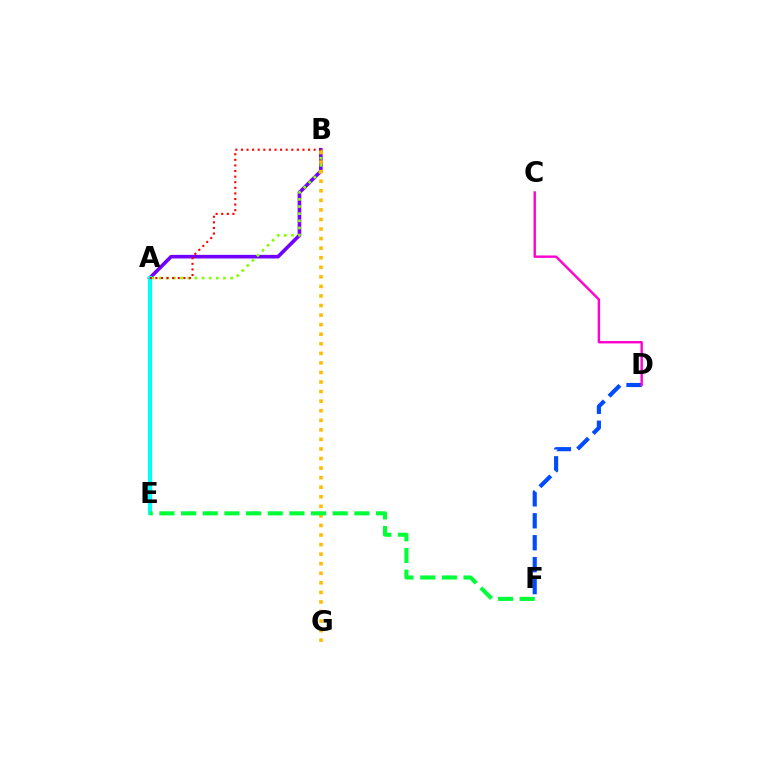{('D', 'F'): [{'color': '#004bff', 'line_style': 'dashed', 'thickness': 2.98}], ('C', 'D'): [{'color': '#ff00cf', 'line_style': 'solid', 'thickness': 1.73}], ('A', 'B'): [{'color': '#7200ff', 'line_style': 'solid', 'thickness': 2.6}, {'color': '#84ff00', 'line_style': 'dotted', 'thickness': 1.94}, {'color': '#ff0000', 'line_style': 'dotted', 'thickness': 1.52}], ('A', 'E'): [{'color': '#00fff6', 'line_style': 'solid', 'thickness': 2.95}], ('B', 'G'): [{'color': '#ffbd00', 'line_style': 'dotted', 'thickness': 2.6}], ('E', 'F'): [{'color': '#00ff39', 'line_style': 'dashed', 'thickness': 2.94}]}